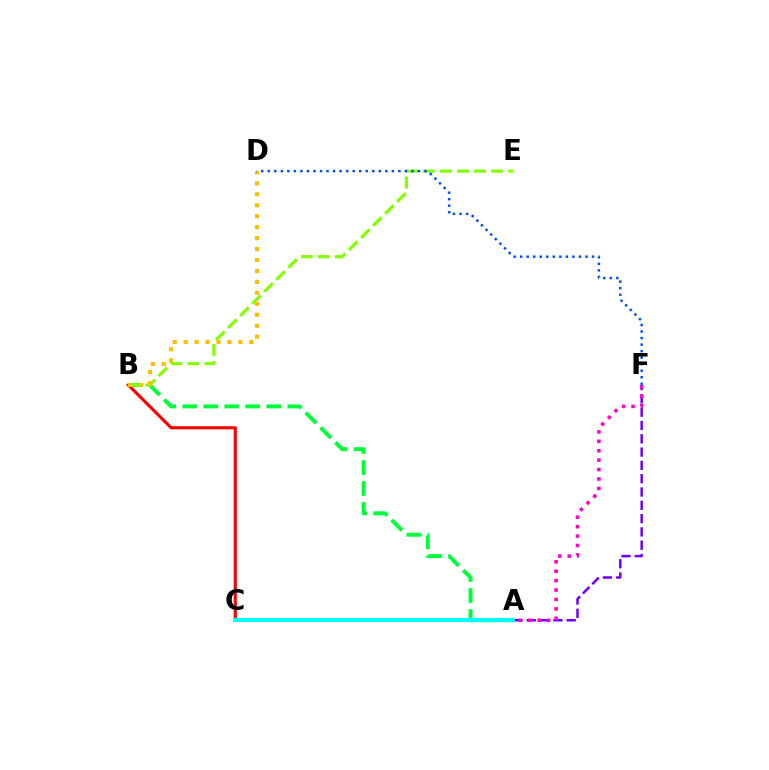{('A', 'B'): [{'color': '#00ff39', 'line_style': 'dashed', 'thickness': 2.85}], ('B', 'E'): [{'color': '#84ff00', 'line_style': 'dashed', 'thickness': 2.31}], ('B', 'C'): [{'color': '#ff0000', 'line_style': 'solid', 'thickness': 2.25}], ('A', 'F'): [{'color': '#7200ff', 'line_style': 'dashed', 'thickness': 1.81}, {'color': '#ff00cf', 'line_style': 'dotted', 'thickness': 2.56}], ('B', 'D'): [{'color': '#ffbd00', 'line_style': 'dotted', 'thickness': 2.98}], ('D', 'F'): [{'color': '#004bff', 'line_style': 'dotted', 'thickness': 1.77}], ('A', 'C'): [{'color': '#00fff6', 'line_style': 'solid', 'thickness': 2.96}]}